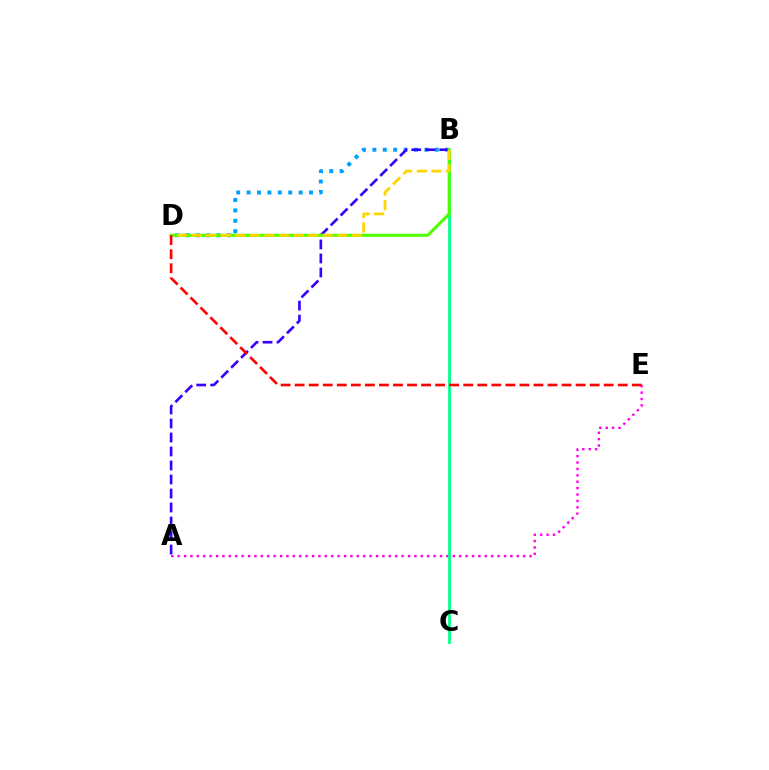{('B', 'D'): [{'color': '#009eff', 'line_style': 'dotted', 'thickness': 2.83}, {'color': '#4fff00', 'line_style': 'solid', 'thickness': 2.2}, {'color': '#ffd500', 'line_style': 'dashed', 'thickness': 1.98}], ('A', 'B'): [{'color': '#3700ff', 'line_style': 'dashed', 'thickness': 1.9}], ('A', 'E'): [{'color': '#ff00ed', 'line_style': 'dotted', 'thickness': 1.74}], ('B', 'C'): [{'color': '#00ff86', 'line_style': 'solid', 'thickness': 2.0}], ('D', 'E'): [{'color': '#ff0000', 'line_style': 'dashed', 'thickness': 1.91}]}